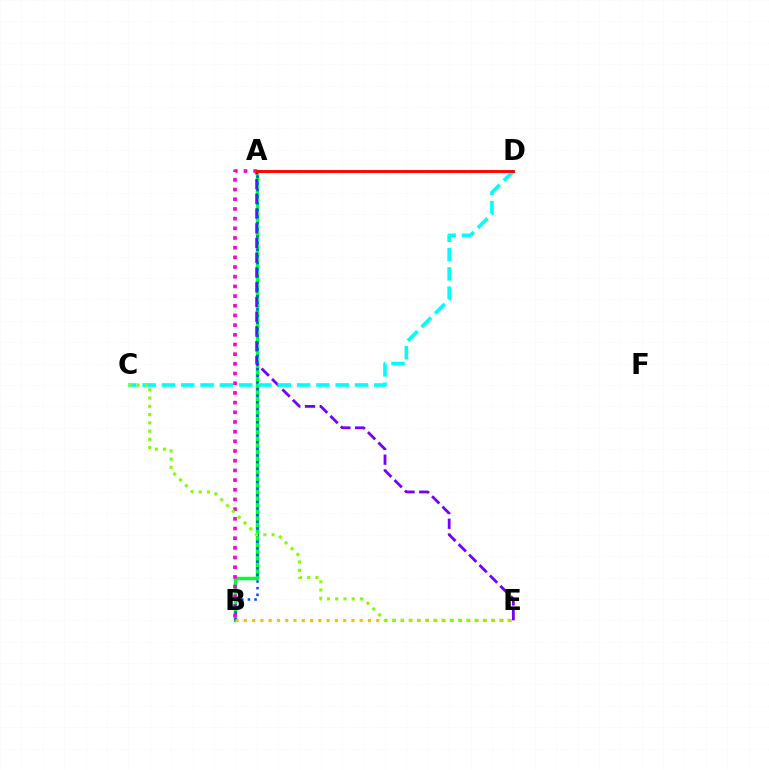{('A', 'B'): [{'color': '#00ff39', 'line_style': 'solid', 'thickness': 2.51}, {'color': '#ff00cf', 'line_style': 'dotted', 'thickness': 2.63}, {'color': '#004bff', 'line_style': 'dotted', 'thickness': 1.8}], ('A', 'E'): [{'color': '#7200ff', 'line_style': 'dashed', 'thickness': 2.0}], ('B', 'E'): [{'color': '#ffbd00', 'line_style': 'dotted', 'thickness': 2.25}], ('C', 'D'): [{'color': '#00fff6', 'line_style': 'dashed', 'thickness': 2.62}], ('C', 'E'): [{'color': '#84ff00', 'line_style': 'dotted', 'thickness': 2.24}], ('A', 'D'): [{'color': '#ff0000', 'line_style': 'solid', 'thickness': 2.07}]}